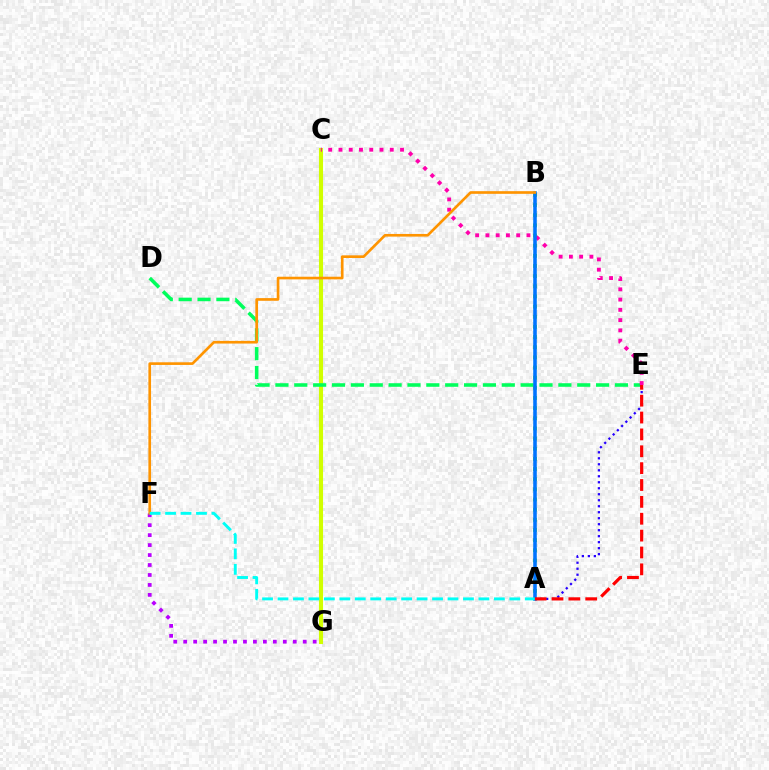{('A', 'B'): [{'color': '#3dff00', 'line_style': 'dotted', 'thickness': 2.76}, {'color': '#0074ff', 'line_style': 'solid', 'thickness': 2.56}], ('C', 'G'): [{'color': '#d1ff00', 'line_style': 'solid', 'thickness': 2.94}], ('D', 'E'): [{'color': '#00ff5c', 'line_style': 'dashed', 'thickness': 2.56}], ('F', 'G'): [{'color': '#b900ff', 'line_style': 'dotted', 'thickness': 2.71}], ('C', 'E'): [{'color': '#ff00ac', 'line_style': 'dotted', 'thickness': 2.79}], ('A', 'E'): [{'color': '#2500ff', 'line_style': 'dotted', 'thickness': 1.63}, {'color': '#ff0000', 'line_style': 'dashed', 'thickness': 2.29}], ('B', 'F'): [{'color': '#ff9400', 'line_style': 'solid', 'thickness': 1.91}], ('A', 'F'): [{'color': '#00fff6', 'line_style': 'dashed', 'thickness': 2.1}]}